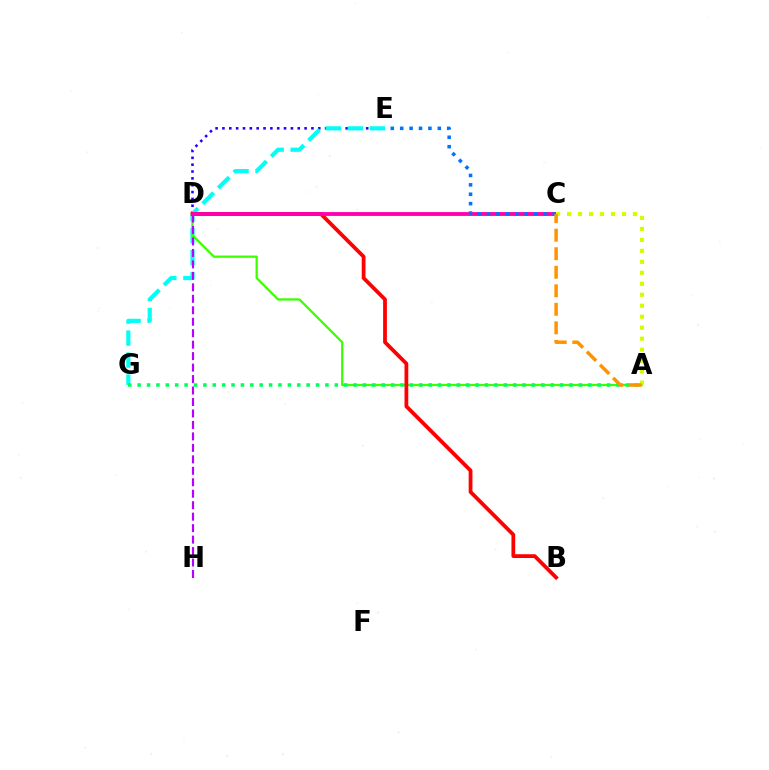{('D', 'E'): [{'color': '#2500ff', 'line_style': 'dotted', 'thickness': 1.86}], ('E', 'G'): [{'color': '#00fff6', 'line_style': 'dashed', 'thickness': 2.99}], ('A', 'D'): [{'color': '#3dff00', 'line_style': 'solid', 'thickness': 1.64}], ('B', 'D'): [{'color': '#ff0000', 'line_style': 'solid', 'thickness': 2.72}], ('D', 'H'): [{'color': '#b900ff', 'line_style': 'dashed', 'thickness': 1.56}], ('A', 'G'): [{'color': '#00ff5c', 'line_style': 'dotted', 'thickness': 2.55}], ('C', 'D'): [{'color': '#ff00ac', 'line_style': 'solid', 'thickness': 2.77}], ('C', 'E'): [{'color': '#0074ff', 'line_style': 'dotted', 'thickness': 2.55}], ('A', 'C'): [{'color': '#d1ff00', 'line_style': 'dotted', 'thickness': 2.98}, {'color': '#ff9400', 'line_style': 'dashed', 'thickness': 2.52}]}